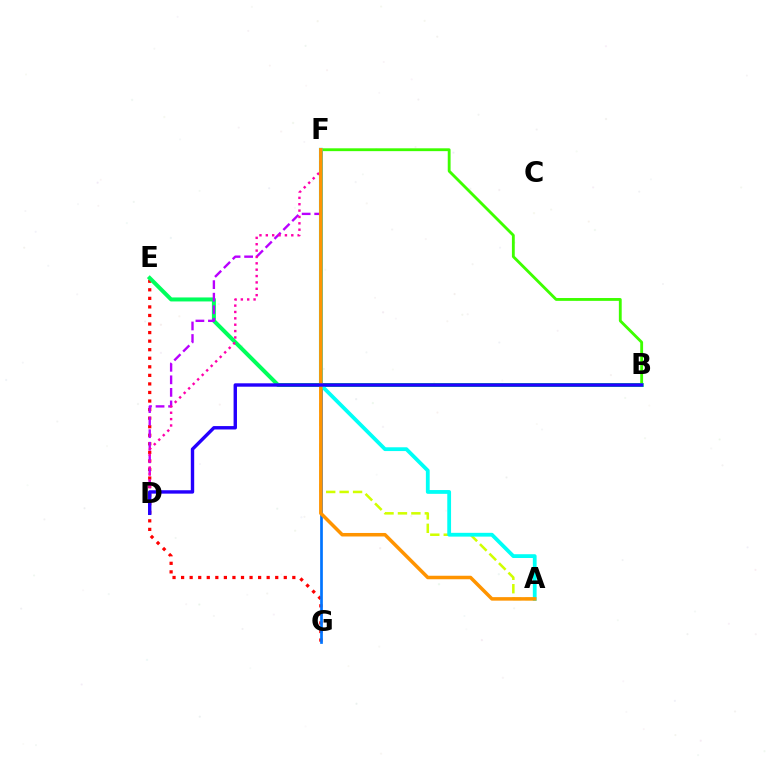{('E', 'G'): [{'color': '#ff0000', 'line_style': 'dotted', 'thickness': 2.32}], ('B', 'F'): [{'color': '#3dff00', 'line_style': 'solid', 'thickness': 2.04}], ('A', 'F'): [{'color': '#d1ff00', 'line_style': 'dashed', 'thickness': 1.82}, {'color': '#00fff6', 'line_style': 'solid', 'thickness': 2.73}, {'color': '#ff9400', 'line_style': 'solid', 'thickness': 2.53}], ('F', 'G'): [{'color': '#0074ff', 'line_style': 'solid', 'thickness': 1.95}], ('B', 'E'): [{'color': '#00ff5c', 'line_style': 'solid', 'thickness': 2.88}], ('D', 'F'): [{'color': '#b900ff', 'line_style': 'dashed', 'thickness': 1.7}, {'color': '#ff00ac', 'line_style': 'dotted', 'thickness': 1.73}], ('B', 'D'): [{'color': '#2500ff', 'line_style': 'solid', 'thickness': 2.45}]}